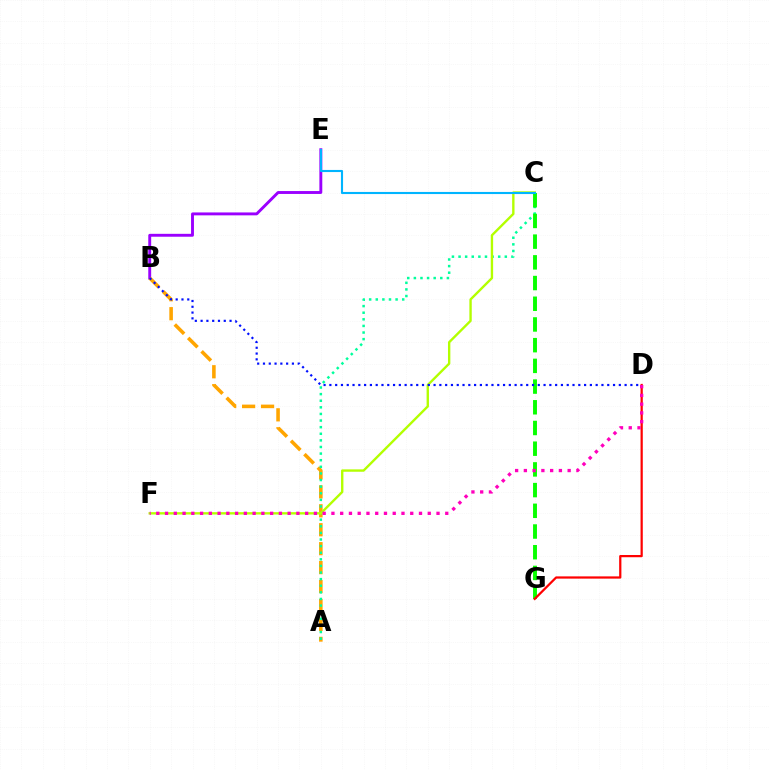{('B', 'E'): [{'color': '#9b00ff', 'line_style': 'solid', 'thickness': 2.09}], ('A', 'B'): [{'color': '#ffa500', 'line_style': 'dashed', 'thickness': 2.57}], ('A', 'C'): [{'color': '#00ff9d', 'line_style': 'dotted', 'thickness': 1.8}], ('C', 'F'): [{'color': '#b3ff00', 'line_style': 'solid', 'thickness': 1.71}], ('C', 'G'): [{'color': '#08ff00', 'line_style': 'dashed', 'thickness': 2.81}], ('D', 'G'): [{'color': '#ff0000', 'line_style': 'solid', 'thickness': 1.61}], ('D', 'F'): [{'color': '#ff00bd', 'line_style': 'dotted', 'thickness': 2.38}], ('C', 'E'): [{'color': '#00b5ff', 'line_style': 'solid', 'thickness': 1.52}], ('B', 'D'): [{'color': '#0010ff', 'line_style': 'dotted', 'thickness': 1.57}]}